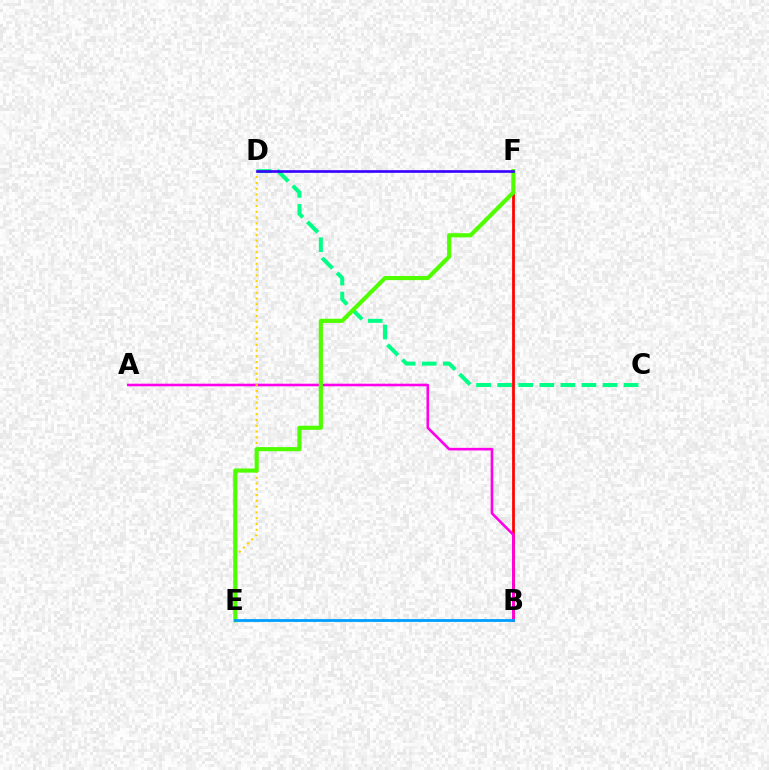{('B', 'F'): [{'color': '#ff0000', 'line_style': 'solid', 'thickness': 1.98}], ('A', 'B'): [{'color': '#ff00ed', 'line_style': 'solid', 'thickness': 1.87}], ('C', 'D'): [{'color': '#00ff86', 'line_style': 'dashed', 'thickness': 2.86}], ('D', 'E'): [{'color': '#ffd500', 'line_style': 'dotted', 'thickness': 1.57}], ('E', 'F'): [{'color': '#4fff00', 'line_style': 'solid', 'thickness': 2.97}], ('D', 'F'): [{'color': '#3700ff', 'line_style': 'solid', 'thickness': 1.9}], ('B', 'E'): [{'color': '#009eff', 'line_style': 'solid', 'thickness': 2.02}]}